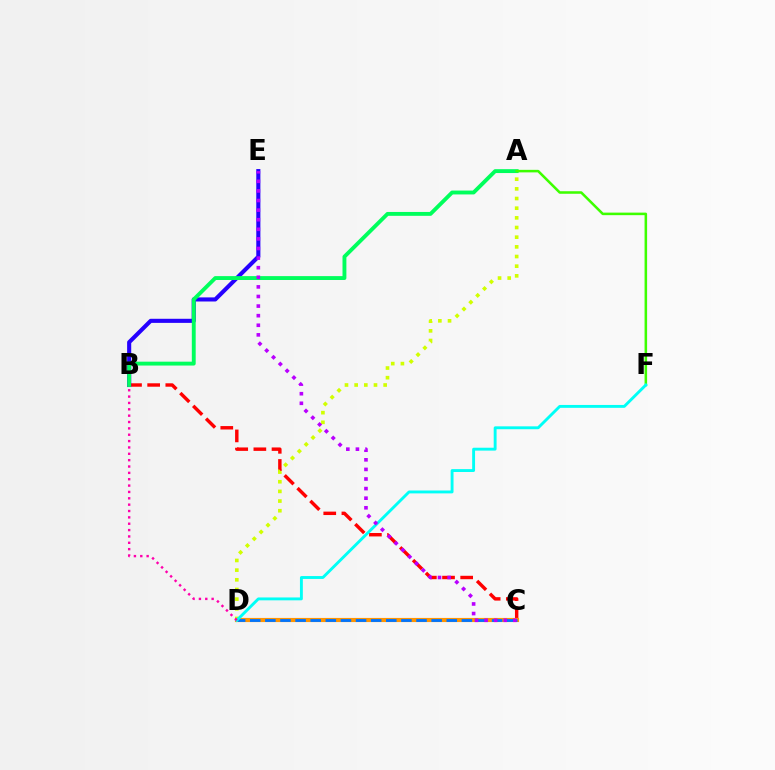{('B', 'C'): [{'color': '#ff0000', 'line_style': 'dashed', 'thickness': 2.47}], ('A', 'D'): [{'color': '#d1ff00', 'line_style': 'dotted', 'thickness': 2.63}], ('B', 'E'): [{'color': '#2500ff', 'line_style': 'solid', 'thickness': 2.95}], ('A', 'B'): [{'color': '#00ff5c', 'line_style': 'solid', 'thickness': 2.79}], ('C', 'D'): [{'color': '#ff9400', 'line_style': 'solid', 'thickness': 2.98}, {'color': '#0074ff', 'line_style': 'dashed', 'thickness': 2.05}], ('A', 'F'): [{'color': '#3dff00', 'line_style': 'solid', 'thickness': 1.83}], ('D', 'F'): [{'color': '#00fff6', 'line_style': 'solid', 'thickness': 2.07}], ('C', 'E'): [{'color': '#b900ff', 'line_style': 'dotted', 'thickness': 2.61}], ('B', 'D'): [{'color': '#ff00ac', 'line_style': 'dotted', 'thickness': 1.73}]}